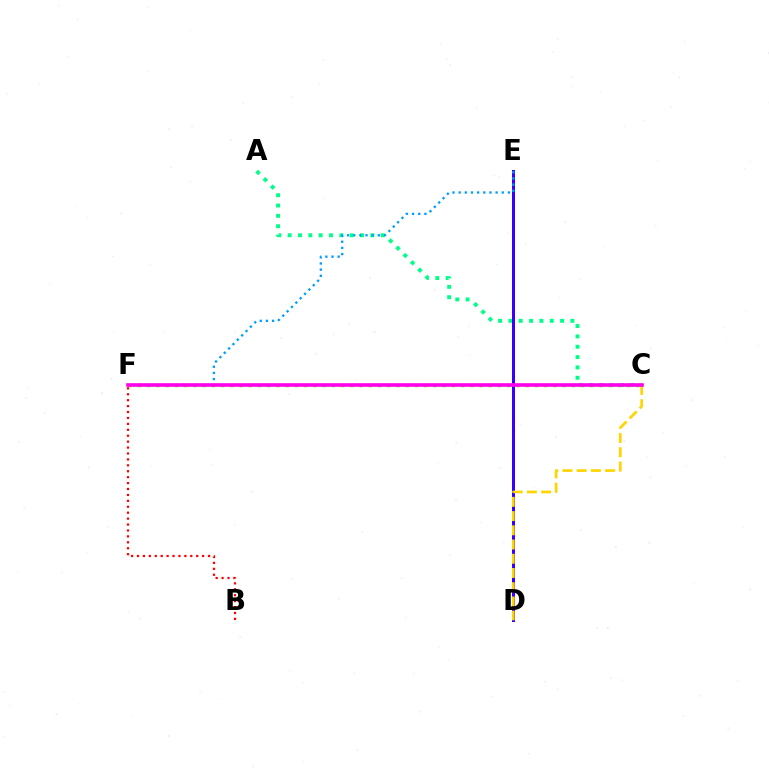{('A', 'C'): [{'color': '#00ff86', 'line_style': 'dotted', 'thickness': 2.81}], ('D', 'E'): [{'color': '#3700ff', 'line_style': 'solid', 'thickness': 2.16}], ('E', 'F'): [{'color': '#009eff', 'line_style': 'dotted', 'thickness': 1.67}], ('C', 'F'): [{'color': '#4fff00', 'line_style': 'dotted', 'thickness': 2.51}, {'color': '#ff00ed', 'line_style': 'solid', 'thickness': 2.59}], ('C', 'D'): [{'color': '#ffd500', 'line_style': 'dashed', 'thickness': 1.93}], ('B', 'F'): [{'color': '#ff0000', 'line_style': 'dotted', 'thickness': 1.61}]}